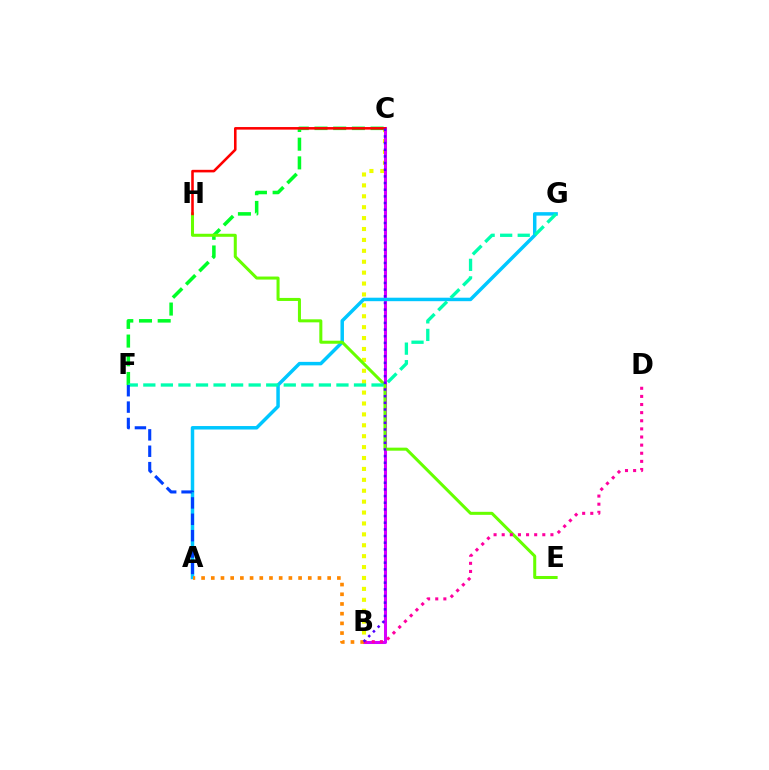{('B', 'C'): [{'color': '#eeff00', 'line_style': 'dotted', 'thickness': 2.96}, {'color': '#d600ff', 'line_style': 'solid', 'thickness': 2.18}, {'color': '#4f00ff', 'line_style': 'dotted', 'thickness': 1.81}], ('A', 'G'): [{'color': '#00c7ff', 'line_style': 'solid', 'thickness': 2.51}], ('C', 'F'): [{'color': '#00ff27', 'line_style': 'dashed', 'thickness': 2.54}], ('E', 'H'): [{'color': '#66ff00', 'line_style': 'solid', 'thickness': 2.18}], ('A', 'B'): [{'color': '#ff8800', 'line_style': 'dotted', 'thickness': 2.64}], ('F', 'G'): [{'color': '#00ffaf', 'line_style': 'dashed', 'thickness': 2.38}], ('B', 'D'): [{'color': '#ff00a0', 'line_style': 'dotted', 'thickness': 2.21}], ('C', 'H'): [{'color': '#ff0000', 'line_style': 'solid', 'thickness': 1.85}], ('A', 'F'): [{'color': '#003fff', 'line_style': 'dashed', 'thickness': 2.23}]}